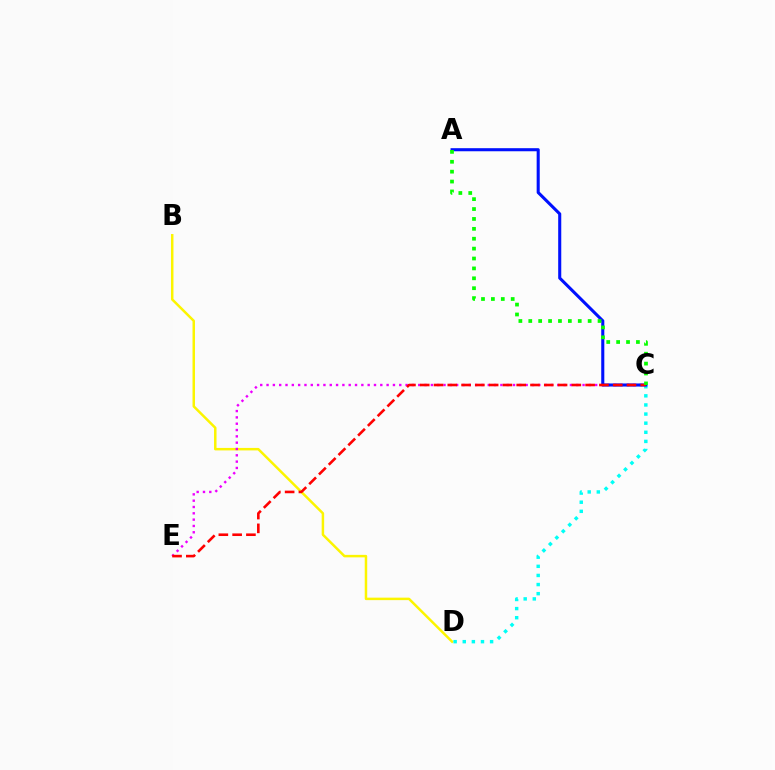{('B', 'D'): [{'color': '#fcf500', 'line_style': 'solid', 'thickness': 1.79}], ('C', 'D'): [{'color': '#00fff6', 'line_style': 'dotted', 'thickness': 2.48}], ('C', 'E'): [{'color': '#ee00ff', 'line_style': 'dotted', 'thickness': 1.72}, {'color': '#ff0000', 'line_style': 'dashed', 'thickness': 1.87}], ('A', 'C'): [{'color': '#0010ff', 'line_style': 'solid', 'thickness': 2.21}, {'color': '#08ff00', 'line_style': 'dotted', 'thickness': 2.69}]}